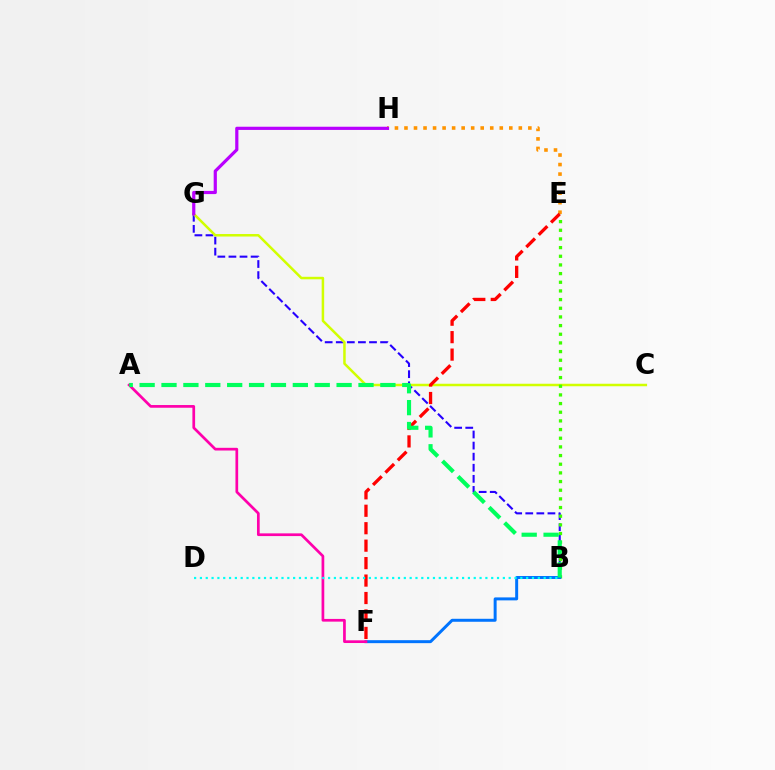{('B', 'G'): [{'color': '#2500ff', 'line_style': 'dashed', 'thickness': 1.51}], ('E', 'H'): [{'color': '#ff9400', 'line_style': 'dotted', 'thickness': 2.59}], ('C', 'G'): [{'color': '#d1ff00', 'line_style': 'solid', 'thickness': 1.8}], ('G', 'H'): [{'color': '#b900ff', 'line_style': 'solid', 'thickness': 2.3}], ('E', 'F'): [{'color': '#ff0000', 'line_style': 'dashed', 'thickness': 2.37}], ('B', 'E'): [{'color': '#3dff00', 'line_style': 'dotted', 'thickness': 2.35}], ('B', 'F'): [{'color': '#0074ff', 'line_style': 'solid', 'thickness': 2.14}], ('A', 'F'): [{'color': '#ff00ac', 'line_style': 'solid', 'thickness': 1.95}], ('A', 'B'): [{'color': '#00ff5c', 'line_style': 'dashed', 'thickness': 2.97}], ('B', 'D'): [{'color': '#00fff6', 'line_style': 'dotted', 'thickness': 1.58}]}